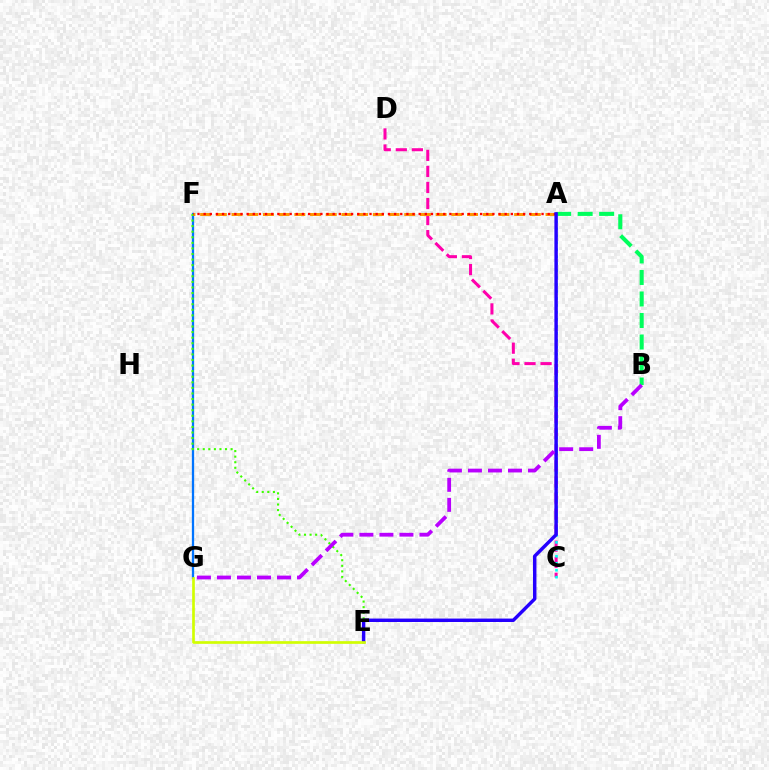{('A', 'B'): [{'color': '#00ff5c', 'line_style': 'dashed', 'thickness': 2.92}], ('F', 'G'): [{'color': '#0074ff', 'line_style': 'solid', 'thickness': 1.64}], ('E', 'F'): [{'color': '#3dff00', 'line_style': 'dotted', 'thickness': 1.52}], ('C', 'D'): [{'color': '#ff00ac', 'line_style': 'dashed', 'thickness': 2.18}], ('A', 'F'): [{'color': '#ff9400', 'line_style': 'dashed', 'thickness': 2.13}, {'color': '#ff0000', 'line_style': 'dotted', 'thickness': 1.67}], ('A', 'C'): [{'color': '#00fff6', 'line_style': 'dotted', 'thickness': 1.89}], ('A', 'E'): [{'color': '#2500ff', 'line_style': 'solid', 'thickness': 2.47}], ('B', 'G'): [{'color': '#b900ff', 'line_style': 'dashed', 'thickness': 2.72}], ('E', 'G'): [{'color': '#d1ff00', 'line_style': 'solid', 'thickness': 1.92}]}